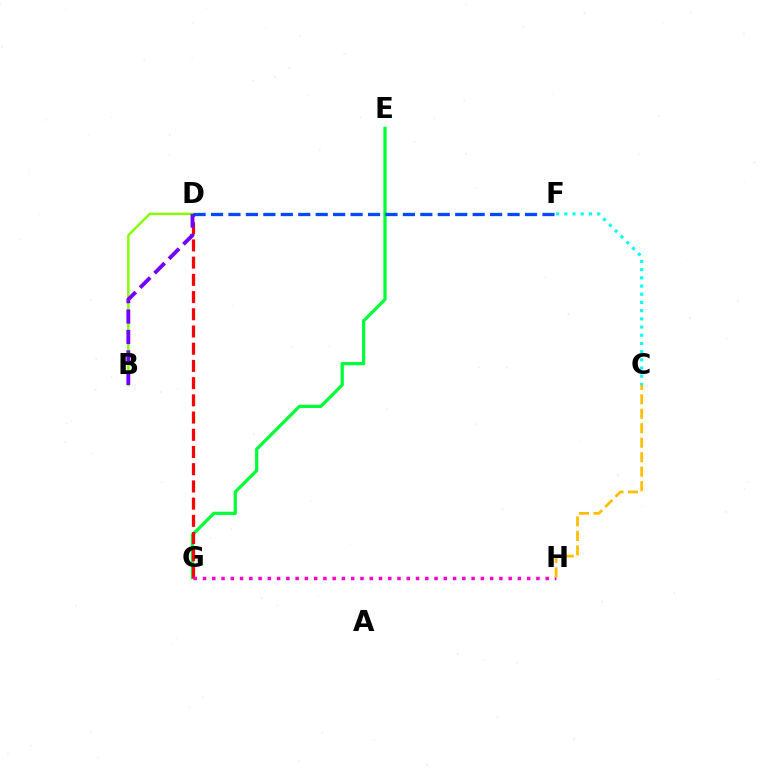{('E', 'G'): [{'color': '#00ff39', 'line_style': 'solid', 'thickness': 2.33}], ('B', 'D'): [{'color': '#84ff00', 'line_style': 'solid', 'thickness': 1.74}, {'color': '#7200ff', 'line_style': 'dashed', 'thickness': 2.78}], ('D', 'G'): [{'color': '#ff0000', 'line_style': 'dashed', 'thickness': 2.34}], ('D', 'F'): [{'color': '#004bff', 'line_style': 'dashed', 'thickness': 2.37}], ('C', 'F'): [{'color': '#00fff6', 'line_style': 'dotted', 'thickness': 2.23}], ('G', 'H'): [{'color': '#ff00cf', 'line_style': 'dotted', 'thickness': 2.52}], ('C', 'H'): [{'color': '#ffbd00', 'line_style': 'dashed', 'thickness': 1.97}]}